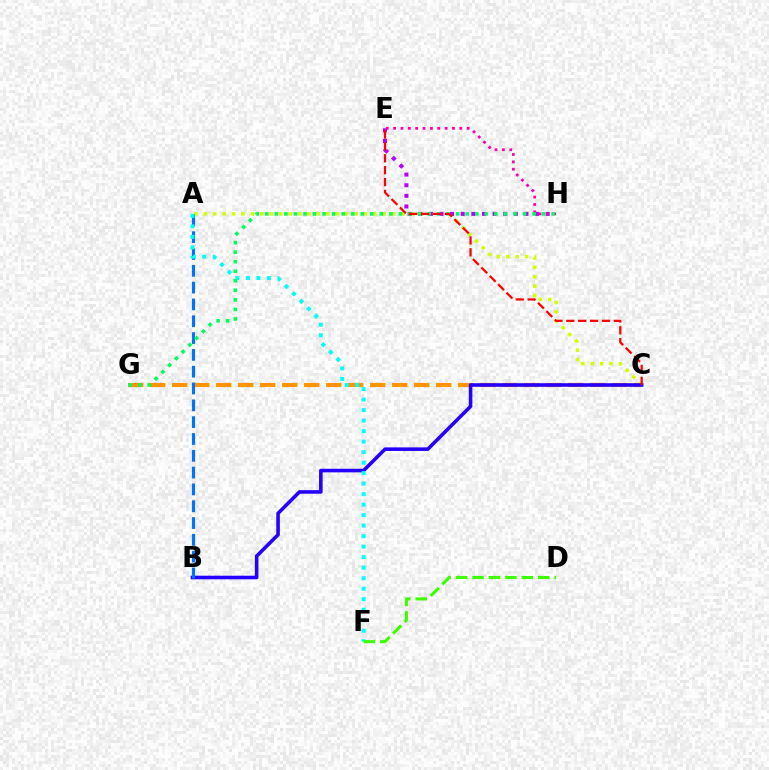{('C', 'G'): [{'color': '#ff9400', 'line_style': 'dashed', 'thickness': 2.99}], ('A', 'C'): [{'color': '#d1ff00', 'line_style': 'dotted', 'thickness': 2.56}], ('B', 'C'): [{'color': '#2500ff', 'line_style': 'solid', 'thickness': 2.58}], ('E', 'H'): [{'color': '#b900ff', 'line_style': 'dotted', 'thickness': 2.89}, {'color': '#ff00ac', 'line_style': 'dotted', 'thickness': 2.0}], ('A', 'B'): [{'color': '#0074ff', 'line_style': 'dashed', 'thickness': 2.28}], ('A', 'F'): [{'color': '#00fff6', 'line_style': 'dotted', 'thickness': 2.85}], ('D', 'F'): [{'color': '#3dff00', 'line_style': 'dashed', 'thickness': 2.23}], ('G', 'H'): [{'color': '#00ff5c', 'line_style': 'dotted', 'thickness': 2.59}], ('C', 'E'): [{'color': '#ff0000', 'line_style': 'dashed', 'thickness': 1.61}]}